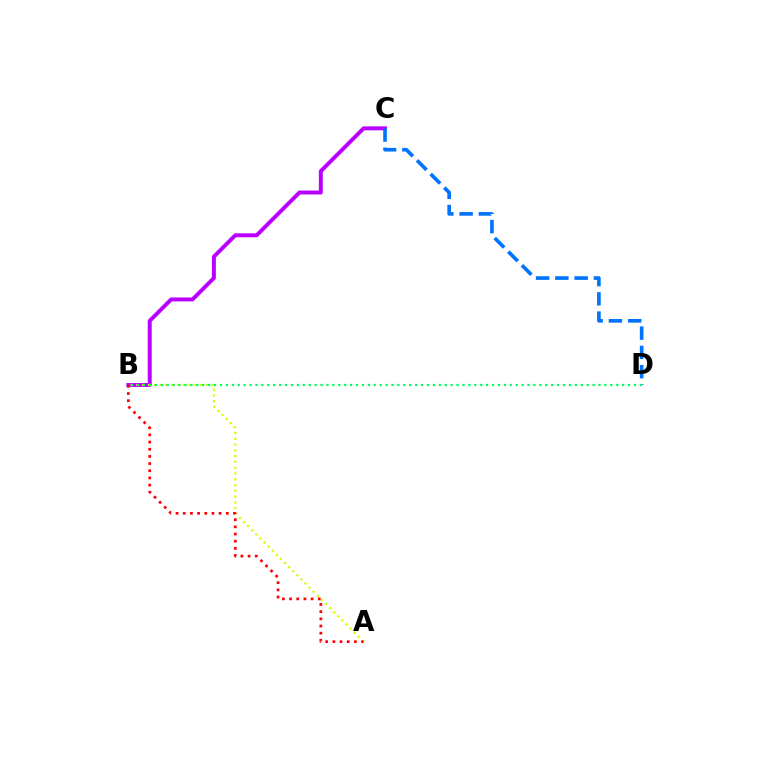{('B', 'C'): [{'color': '#b900ff', 'line_style': 'solid', 'thickness': 2.84}], ('C', 'D'): [{'color': '#0074ff', 'line_style': 'dashed', 'thickness': 2.62}], ('A', 'B'): [{'color': '#d1ff00', 'line_style': 'dotted', 'thickness': 1.57}, {'color': '#ff0000', 'line_style': 'dotted', 'thickness': 1.95}], ('B', 'D'): [{'color': '#00ff5c', 'line_style': 'dotted', 'thickness': 1.61}]}